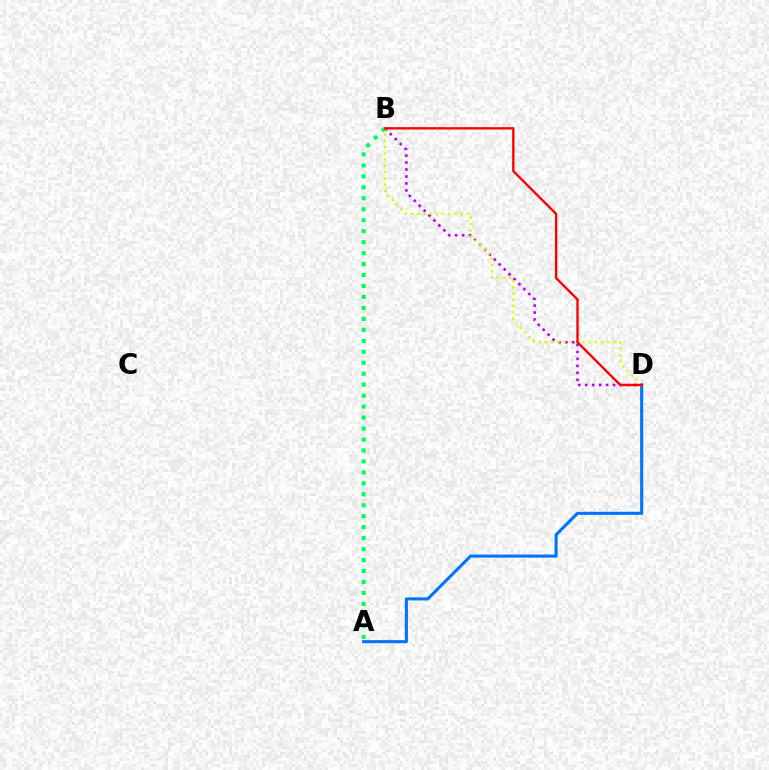{('B', 'D'): [{'color': '#b900ff', 'line_style': 'dotted', 'thickness': 1.89}, {'color': '#d1ff00', 'line_style': 'dotted', 'thickness': 1.7}, {'color': '#ff0000', 'line_style': 'solid', 'thickness': 1.71}], ('A', 'B'): [{'color': '#00ff5c', 'line_style': 'dotted', 'thickness': 2.98}], ('A', 'D'): [{'color': '#0074ff', 'line_style': 'solid', 'thickness': 2.21}]}